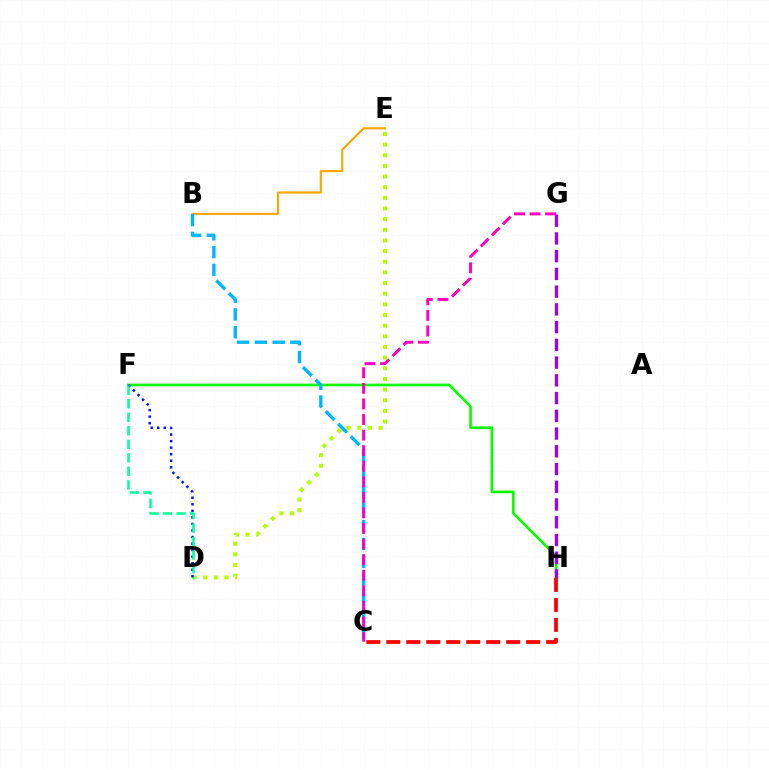{('D', 'E'): [{'color': '#b3ff00', 'line_style': 'dotted', 'thickness': 2.89}], ('F', 'H'): [{'color': '#08ff00', 'line_style': 'solid', 'thickness': 1.9}], ('D', 'F'): [{'color': '#0010ff', 'line_style': 'dotted', 'thickness': 1.78}, {'color': '#00ff9d', 'line_style': 'dashed', 'thickness': 1.84}], ('B', 'E'): [{'color': '#ffa500', 'line_style': 'solid', 'thickness': 1.53}], ('G', 'H'): [{'color': '#9b00ff', 'line_style': 'dashed', 'thickness': 2.41}], ('B', 'C'): [{'color': '#00b5ff', 'line_style': 'dashed', 'thickness': 2.42}], ('C', 'G'): [{'color': '#ff00bd', 'line_style': 'dashed', 'thickness': 2.12}], ('C', 'H'): [{'color': '#ff0000', 'line_style': 'dashed', 'thickness': 2.71}]}